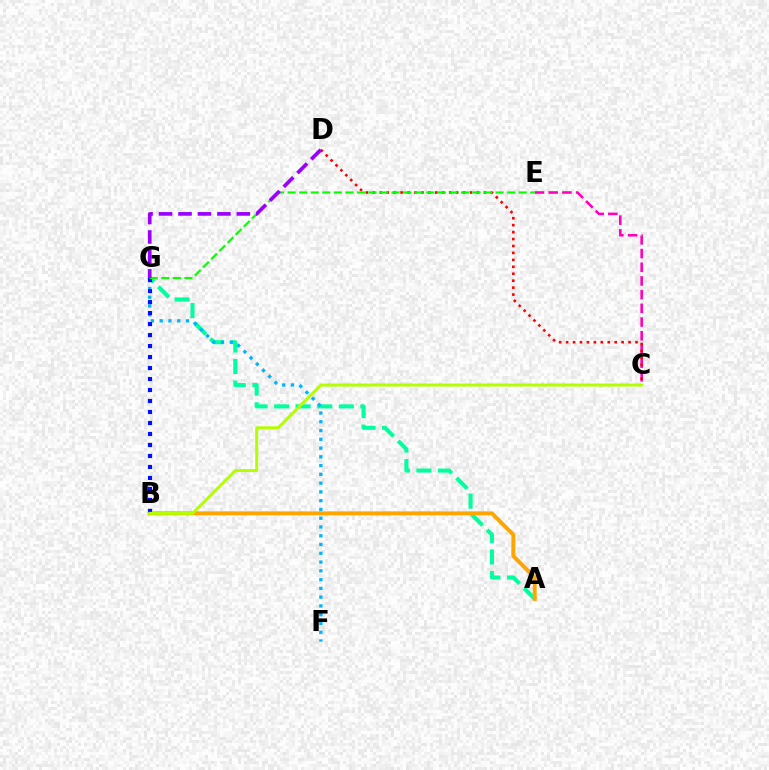{('C', 'E'): [{'color': '#ff00bd', 'line_style': 'dashed', 'thickness': 1.86}], ('A', 'G'): [{'color': '#00ff9d', 'line_style': 'dashed', 'thickness': 2.93}], ('F', 'G'): [{'color': '#00b5ff', 'line_style': 'dotted', 'thickness': 2.38}], ('A', 'B'): [{'color': '#ffa500', 'line_style': 'solid', 'thickness': 2.82}], ('B', 'G'): [{'color': '#0010ff', 'line_style': 'dotted', 'thickness': 2.99}], ('C', 'D'): [{'color': '#ff0000', 'line_style': 'dotted', 'thickness': 1.89}], ('E', 'G'): [{'color': '#08ff00', 'line_style': 'dashed', 'thickness': 1.57}], ('B', 'C'): [{'color': '#b3ff00', 'line_style': 'solid', 'thickness': 2.13}], ('D', 'G'): [{'color': '#9b00ff', 'line_style': 'dashed', 'thickness': 2.64}]}